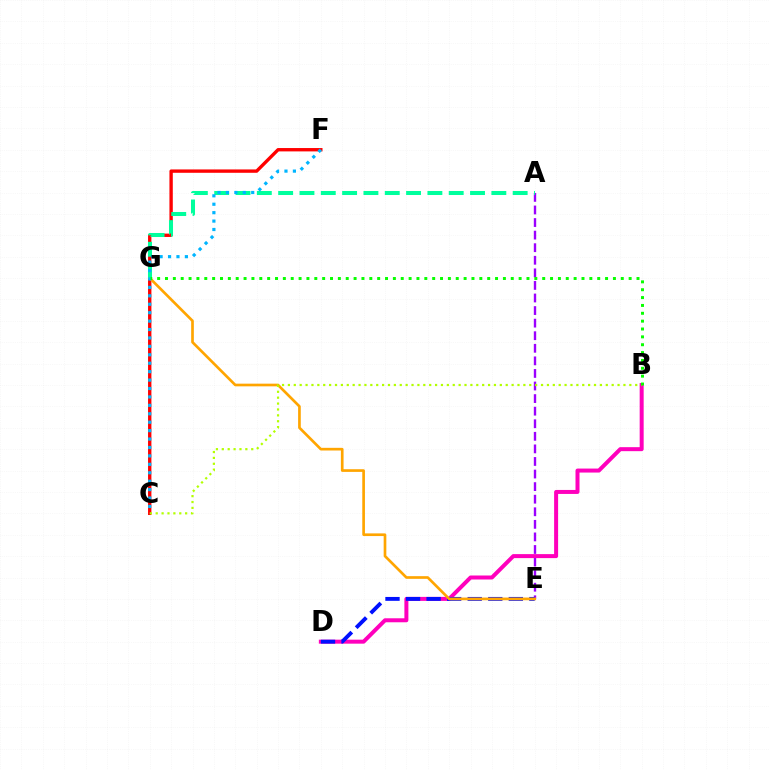{('C', 'F'): [{'color': '#ff0000', 'line_style': 'solid', 'thickness': 2.42}, {'color': '#00b5ff', 'line_style': 'dotted', 'thickness': 2.29}], ('A', 'E'): [{'color': '#9b00ff', 'line_style': 'dashed', 'thickness': 1.71}], ('B', 'D'): [{'color': '#ff00bd', 'line_style': 'solid', 'thickness': 2.88}], ('D', 'E'): [{'color': '#0010ff', 'line_style': 'dashed', 'thickness': 2.79}], ('E', 'G'): [{'color': '#ffa500', 'line_style': 'solid', 'thickness': 1.92}], ('B', 'C'): [{'color': '#b3ff00', 'line_style': 'dotted', 'thickness': 1.6}], ('A', 'G'): [{'color': '#00ff9d', 'line_style': 'dashed', 'thickness': 2.9}], ('B', 'G'): [{'color': '#08ff00', 'line_style': 'dotted', 'thickness': 2.14}]}